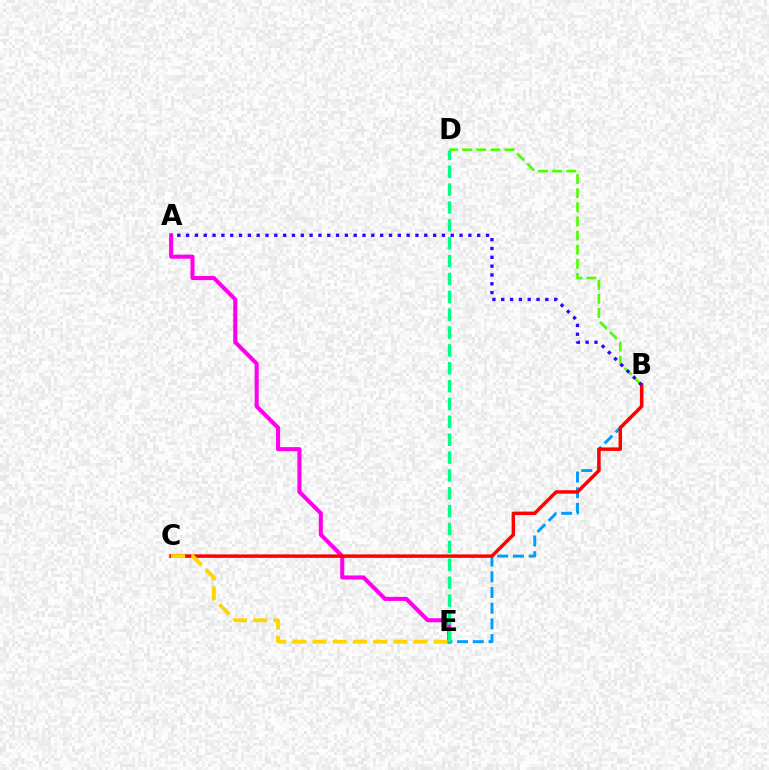{('A', 'E'): [{'color': '#ff00ed', 'line_style': 'solid', 'thickness': 2.93}], ('B', 'E'): [{'color': '#009eff', 'line_style': 'dashed', 'thickness': 2.13}], ('B', 'C'): [{'color': '#ff0000', 'line_style': 'solid', 'thickness': 2.5}], ('C', 'E'): [{'color': '#ffd500', 'line_style': 'dashed', 'thickness': 2.74}], ('D', 'E'): [{'color': '#00ff86', 'line_style': 'dashed', 'thickness': 2.43}], ('B', 'D'): [{'color': '#4fff00', 'line_style': 'dashed', 'thickness': 1.92}], ('A', 'B'): [{'color': '#3700ff', 'line_style': 'dotted', 'thickness': 2.4}]}